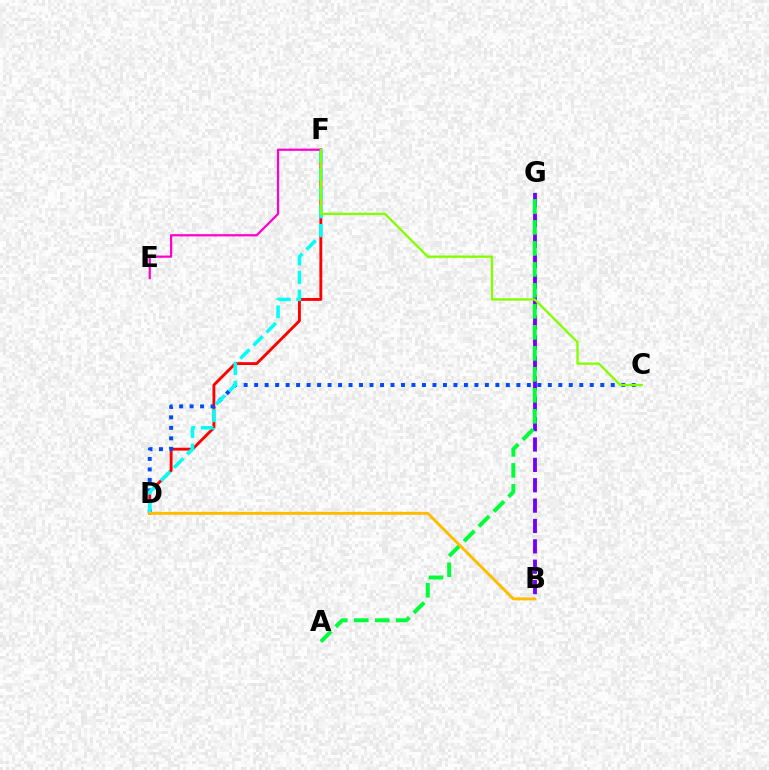{('D', 'F'): [{'color': '#ff0000', 'line_style': 'solid', 'thickness': 2.06}, {'color': '#00fff6', 'line_style': 'dashed', 'thickness': 2.53}], ('C', 'D'): [{'color': '#004bff', 'line_style': 'dotted', 'thickness': 2.85}], ('B', 'G'): [{'color': '#7200ff', 'line_style': 'dashed', 'thickness': 2.77}], ('E', 'F'): [{'color': '#ff00cf', 'line_style': 'solid', 'thickness': 1.61}], ('A', 'G'): [{'color': '#00ff39', 'line_style': 'dashed', 'thickness': 2.85}], ('C', 'F'): [{'color': '#84ff00', 'line_style': 'solid', 'thickness': 1.68}], ('B', 'D'): [{'color': '#ffbd00', 'line_style': 'solid', 'thickness': 2.12}]}